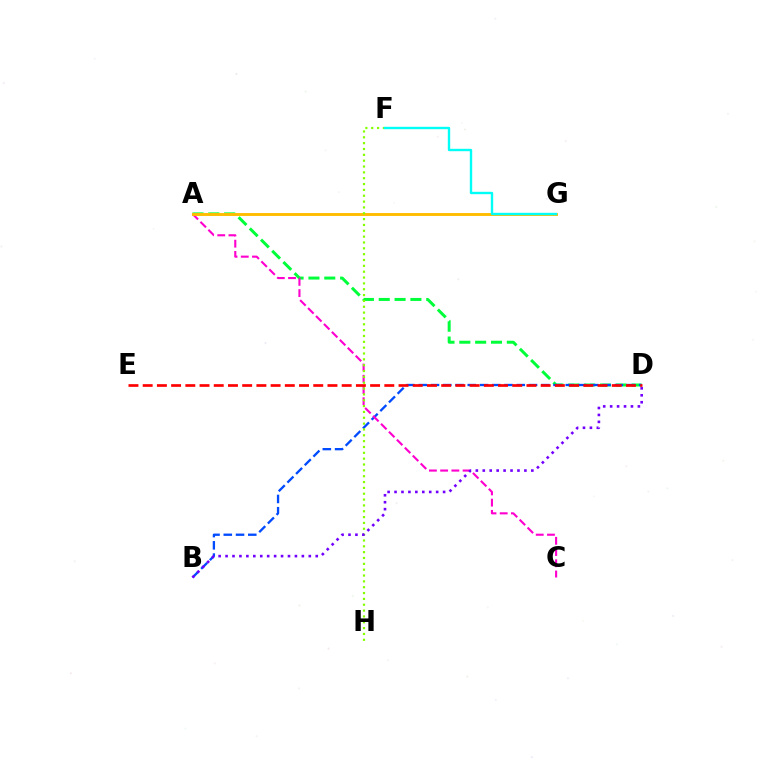{('A', 'D'): [{'color': '#00ff39', 'line_style': 'dashed', 'thickness': 2.15}], ('B', 'D'): [{'color': '#004bff', 'line_style': 'dashed', 'thickness': 1.66}, {'color': '#7200ff', 'line_style': 'dotted', 'thickness': 1.88}], ('A', 'C'): [{'color': '#ff00cf', 'line_style': 'dashed', 'thickness': 1.53}], ('A', 'G'): [{'color': '#ffbd00', 'line_style': 'solid', 'thickness': 2.1}], ('F', 'H'): [{'color': '#84ff00', 'line_style': 'dotted', 'thickness': 1.59}], ('F', 'G'): [{'color': '#00fff6', 'line_style': 'solid', 'thickness': 1.71}], ('D', 'E'): [{'color': '#ff0000', 'line_style': 'dashed', 'thickness': 1.93}]}